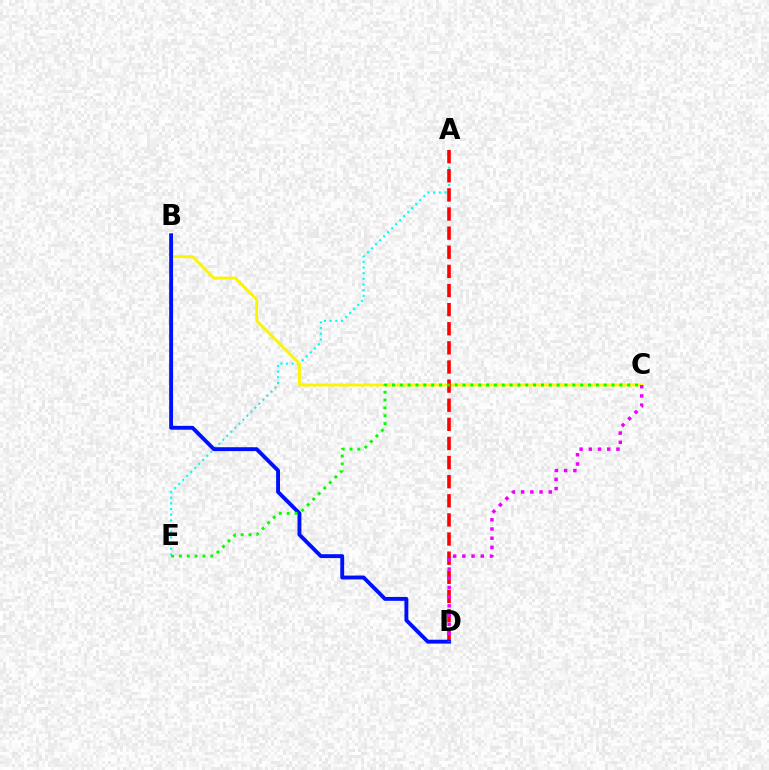{('A', 'E'): [{'color': '#00fff6', 'line_style': 'dotted', 'thickness': 1.54}], ('B', 'C'): [{'color': '#fcf500', 'line_style': 'solid', 'thickness': 2.08}], ('A', 'D'): [{'color': '#ff0000', 'line_style': 'dashed', 'thickness': 2.6}], ('B', 'D'): [{'color': '#0010ff', 'line_style': 'solid', 'thickness': 2.79}], ('C', 'E'): [{'color': '#08ff00', 'line_style': 'dotted', 'thickness': 2.13}], ('C', 'D'): [{'color': '#ee00ff', 'line_style': 'dotted', 'thickness': 2.5}]}